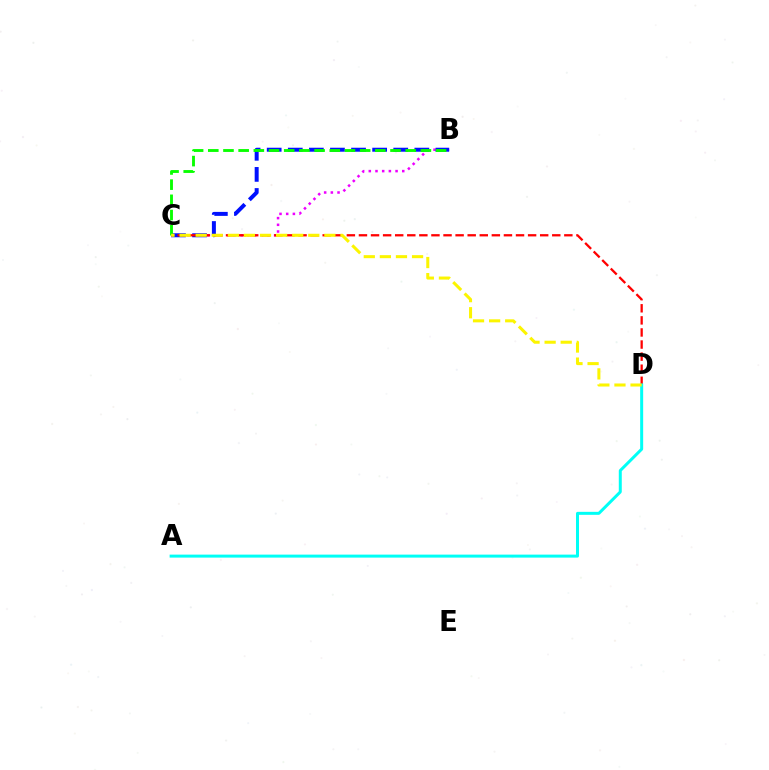{('B', 'C'): [{'color': '#ee00ff', 'line_style': 'dotted', 'thickness': 1.82}, {'color': '#0010ff', 'line_style': 'dashed', 'thickness': 2.87}, {'color': '#08ff00', 'line_style': 'dashed', 'thickness': 2.06}], ('C', 'D'): [{'color': '#ff0000', 'line_style': 'dashed', 'thickness': 1.64}, {'color': '#fcf500', 'line_style': 'dashed', 'thickness': 2.19}], ('A', 'D'): [{'color': '#00fff6', 'line_style': 'solid', 'thickness': 2.15}]}